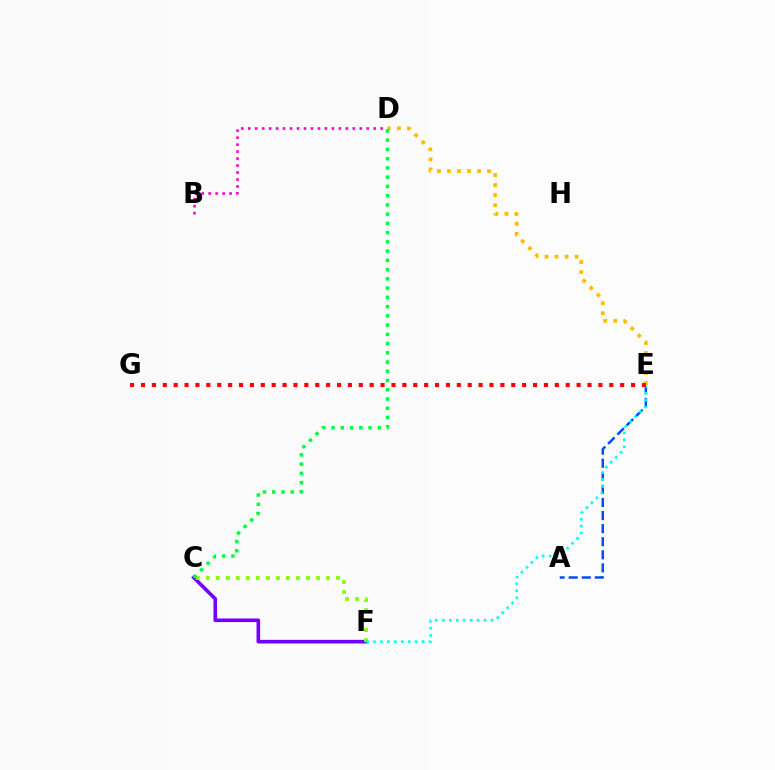{('A', 'E'): [{'color': '#004bff', 'line_style': 'dashed', 'thickness': 1.78}], ('B', 'D'): [{'color': '#ff00cf', 'line_style': 'dotted', 'thickness': 1.89}], ('C', 'F'): [{'color': '#7200ff', 'line_style': 'solid', 'thickness': 2.6}, {'color': '#84ff00', 'line_style': 'dotted', 'thickness': 2.72}], ('D', 'E'): [{'color': '#ffbd00', 'line_style': 'dotted', 'thickness': 2.73}], ('E', 'F'): [{'color': '#00fff6', 'line_style': 'dotted', 'thickness': 1.89}], ('C', 'D'): [{'color': '#00ff39', 'line_style': 'dotted', 'thickness': 2.51}], ('E', 'G'): [{'color': '#ff0000', 'line_style': 'dotted', 'thickness': 2.96}]}